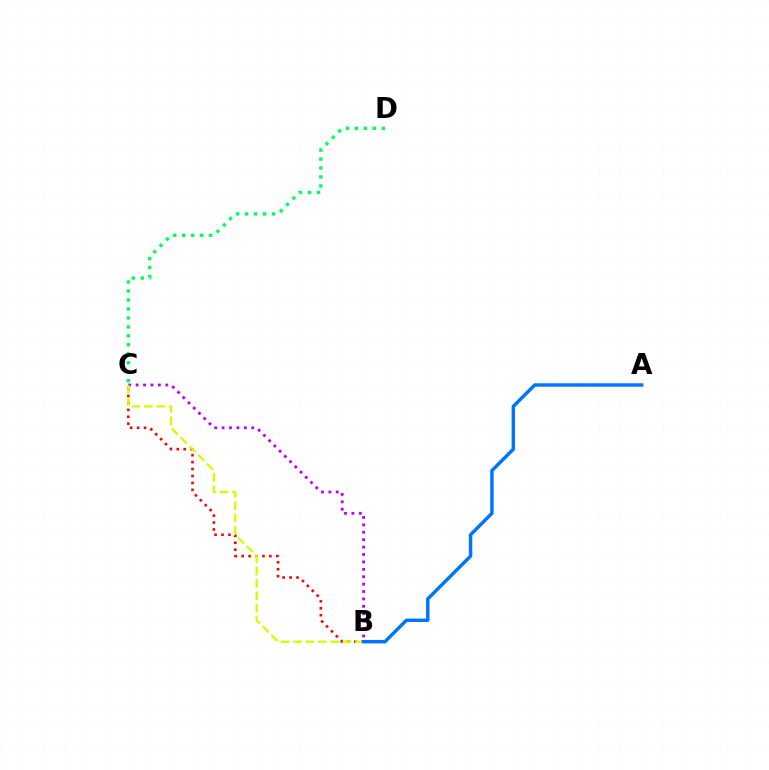{('B', 'C'): [{'color': '#ff0000', 'line_style': 'dotted', 'thickness': 1.88}, {'color': '#b900ff', 'line_style': 'dotted', 'thickness': 2.01}, {'color': '#d1ff00', 'line_style': 'dashed', 'thickness': 1.68}], ('C', 'D'): [{'color': '#00ff5c', 'line_style': 'dotted', 'thickness': 2.44}], ('A', 'B'): [{'color': '#0074ff', 'line_style': 'solid', 'thickness': 2.47}]}